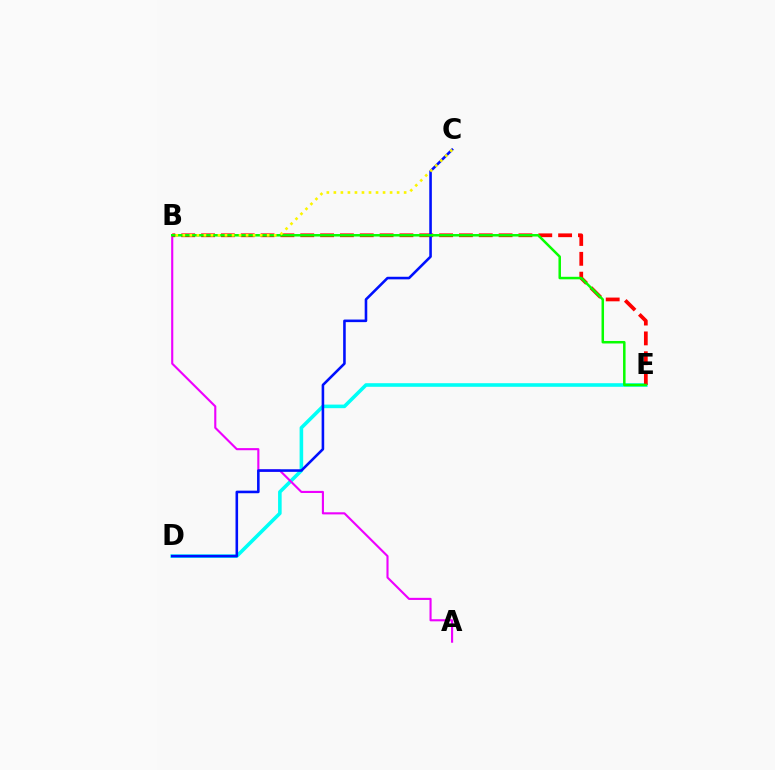{('D', 'E'): [{'color': '#00fff6', 'line_style': 'solid', 'thickness': 2.59}], ('A', 'B'): [{'color': '#ee00ff', 'line_style': 'solid', 'thickness': 1.53}], ('B', 'E'): [{'color': '#ff0000', 'line_style': 'dashed', 'thickness': 2.69}, {'color': '#08ff00', 'line_style': 'solid', 'thickness': 1.8}], ('C', 'D'): [{'color': '#0010ff', 'line_style': 'solid', 'thickness': 1.86}], ('B', 'C'): [{'color': '#fcf500', 'line_style': 'dotted', 'thickness': 1.91}]}